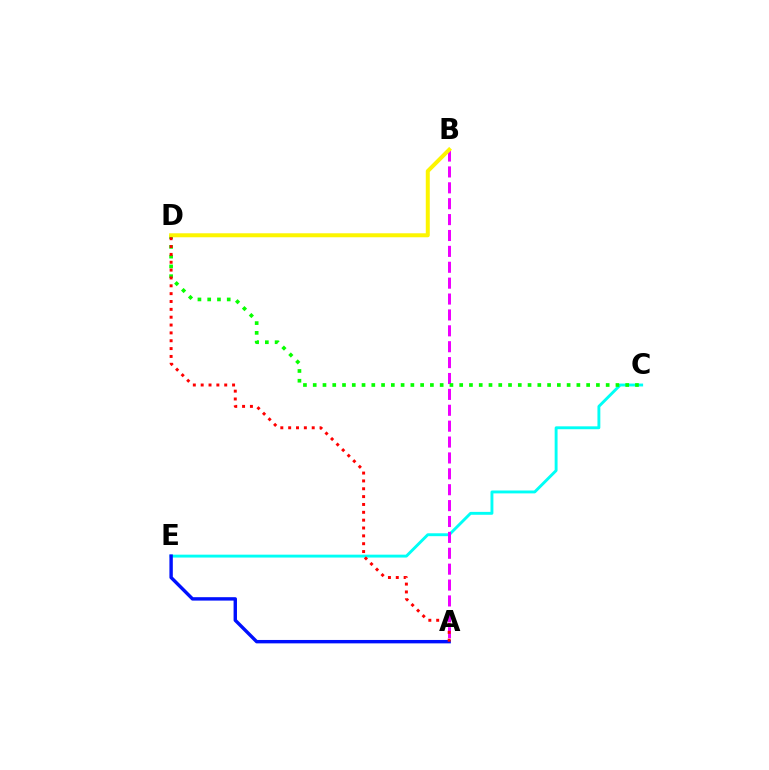{('C', 'E'): [{'color': '#00fff6', 'line_style': 'solid', 'thickness': 2.08}], ('A', 'B'): [{'color': '#ee00ff', 'line_style': 'dashed', 'thickness': 2.16}], ('A', 'E'): [{'color': '#0010ff', 'line_style': 'solid', 'thickness': 2.45}], ('C', 'D'): [{'color': '#08ff00', 'line_style': 'dotted', 'thickness': 2.65}], ('B', 'D'): [{'color': '#fcf500', 'line_style': 'solid', 'thickness': 2.87}], ('A', 'D'): [{'color': '#ff0000', 'line_style': 'dotted', 'thickness': 2.13}]}